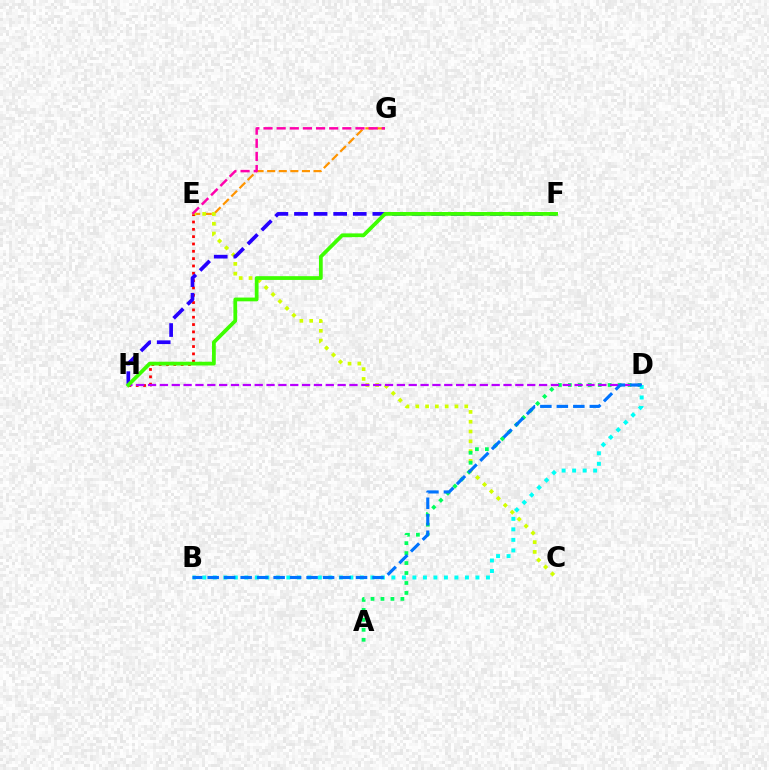{('E', 'G'): [{'color': '#ff9400', 'line_style': 'dashed', 'thickness': 1.57}, {'color': '#ff00ac', 'line_style': 'dashed', 'thickness': 1.79}], ('C', 'E'): [{'color': '#d1ff00', 'line_style': 'dotted', 'thickness': 2.66}], ('E', 'H'): [{'color': '#ff0000', 'line_style': 'dotted', 'thickness': 1.99}], ('A', 'D'): [{'color': '#00ff5c', 'line_style': 'dotted', 'thickness': 2.71}], ('F', 'H'): [{'color': '#2500ff', 'line_style': 'dashed', 'thickness': 2.66}, {'color': '#3dff00', 'line_style': 'solid', 'thickness': 2.71}], ('D', 'H'): [{'color': '#b900ff', 'line_style': 'dashed', 'thickness': 1.61}], ('B', 'D'): [{'color': '#00fff6', 'line_style': 'dotted', 'thickness': 2.85}, {'color': '#0074ff', 'line_style': 'dashed', 'thickness': 2.24}]}